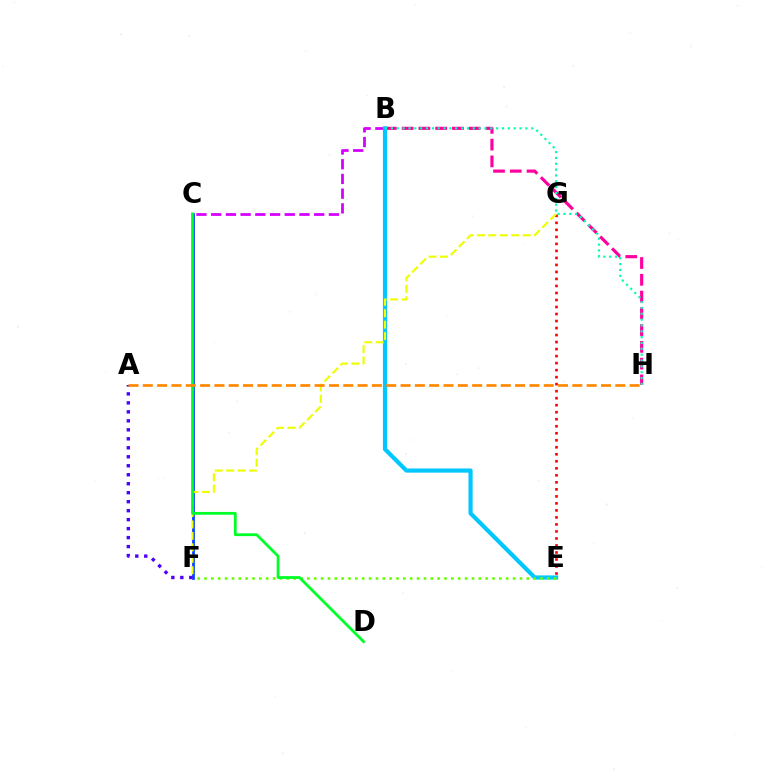{('C', 'F'): [{'color': '#003fff', 'line_style': 'solid', 'thickness': 1.96}], ('B', 'C'): [{'color': '#d600ff', 'line_style': 'dashed', 'thickness': 2.0}], ('B', 'H'): [{'color': '#ff00a0', 'line_style': 'dashed', 'thickness': 2.28}, {'color': '#00ffaf', 'line_style': 'dotted', 'thickness': 1.59}], ('E', 'G'): [{'color': '#ff0000', 'line_style': 'dotted', 'thickness': 1.91}], ('B', 'E'): [{'color': '#00c7ff', 'line_style': 'solid', 'thickness': 2.99}], ('E', 'F'): [{'color': '#66ff00', 'line_style': 'dotted', 'thickness': 1.86}], ('F', 'G'): [{'color': '#eeff00', 'line_style': 'dashed', 'thickness': 1.55}], ('C', 'D'): [{'color': '#00ff27', 'line_style': 'solid', 'thickness': 2.0}], ('A', 'F'): [{'color': '#4f00ff', 'line_style': 'dotted', 'thickness': 2.44}], ('A', 'H'): [{'color': '#ff8800', 'line_style': 'dashed', 'thickness': 1.95}]}